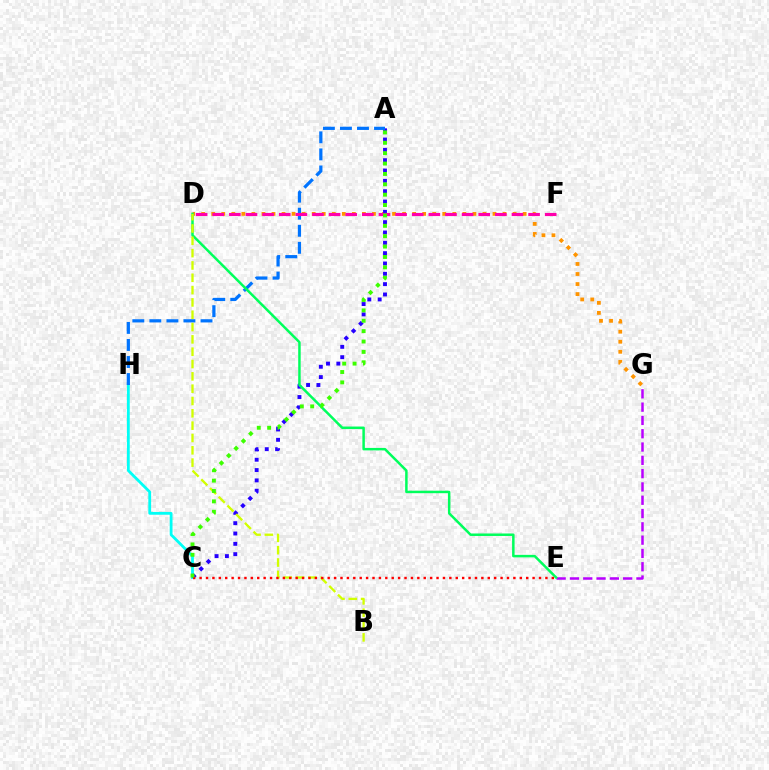{('D', 'G'): [{'color': '#ff9400', 'line_style': 'dotted', 'thickness': 2.73}], ('C', 'H'): [{'color': '#00fff6', 'line_style': 'solid', 'thickness': 2.01}], ('A', 'C'): [{'color': '#2500ff', 'line_style': 'dotted', 'thickness': 2.81}, {'color': '#3dff00', 'line_style': 'dotted', 'thickness': 2.82}], ('A', 'H'): [{'color': '#0074ff', 'line_style': 'dashed', 'thickness': 2.32}], ('E', 'G'): [{'color': '#b900ff', 'line_style': 'dashed', 'thickness': 1.81}], ('D', 'E'): [{'color': '#00ff5c', 'line_style': 'solid', 'thickness': 1.79}], ('B', 'D'): [{'color': '#d1ff00', 'line_style': 'dashed', 'thickness': 1.67}], ('C', 'E'): [{'color': '#ff0000', 'line_style': 'dotted', 'thickness': 1.74}], ('D', 'F'): [{'color': '#ff00ac', 'line_style': 'dashed', 'thickness': 2.26}]}